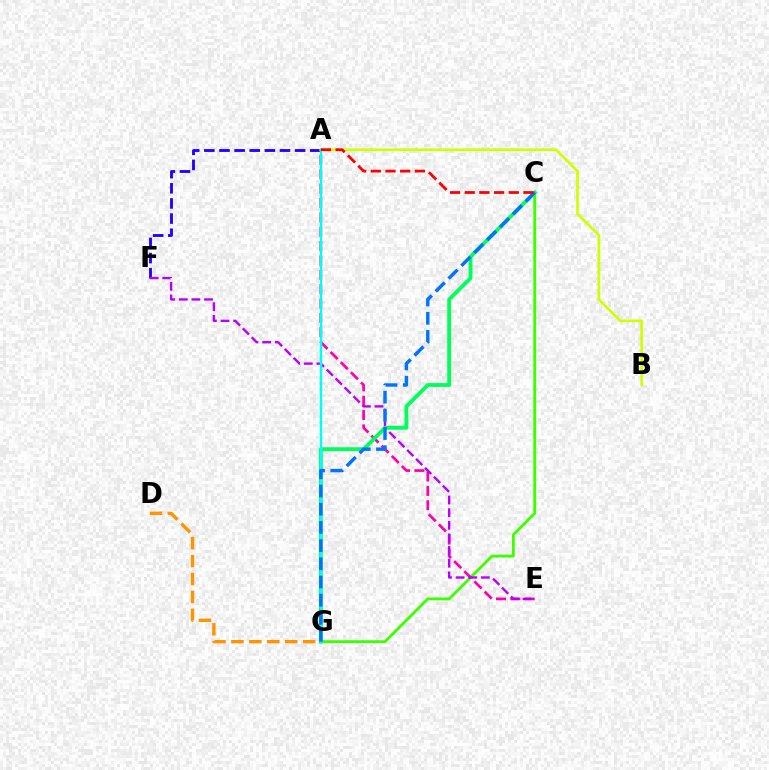{('C', 'G'): [{'color': '#3dff00', 'line_style': 'solid', 'thickness': 2.04}, {'color': '#00ff5c', 'line_style': 'solid', 'thickness': 2.78}, {'color': '#0074ff', 'line_style': 'dashed', 'thickness': 2.47}], ('D', 'G'): [{'color': '#ff9400', 'line_style': 'dashed', 'thickness': 2.44}], ('A', 'F'): [{'color': '#2500ff', 'line_style': 'dashed', 'thickness': 2.06}], ('A', 'E'): [{'color': '#ff00ac', 'line_style': 'dashed', 'thickness': 1.95}], ('E', 'F'): [{'color': '#b900ff', 'line_style': 'dashed', 'thickness': 1.72}], ('A', 'B'): [{'color': '#d1ff00', 'line_style': 'solid', 'thickness': 1.94}], ('A', 'G'): [{'color': '#00fff6', 'line_style': 'solid', 'thickness': 1.76}], ('A', 'C'): [{'color': '#ff0000', 'line_style': 'dashed', 'thickness': 1.99}]}